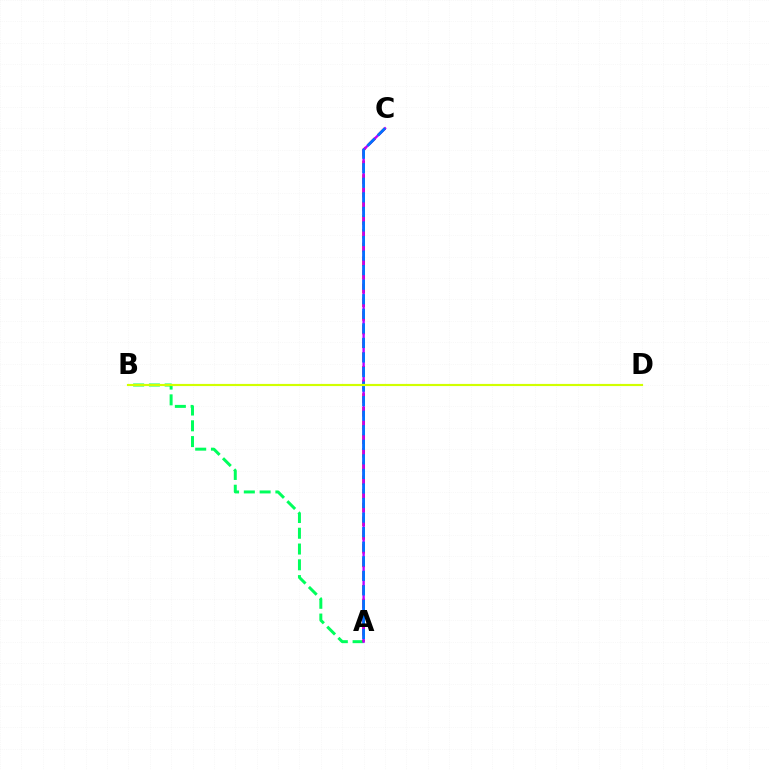{('A', 'B'): [{'color': '#00ff5c', 'line_style': 'dashed', 'thickness': 2.14}], ('A', 'C'): [{'color': '#ff0000', 'line_style': 'dashed', 'thickness': 1.86}, {'color': '#b900ff', 'line_style': 'solid', 'thickness': 1.71}, {'color': '#0074ff', 'line_style': 'dashed', 'thickness': 1.98}], ('B', 'D'): [{'color': '#d1ff00', 'line_style': 'solid', 'thickness': 1.56}]}